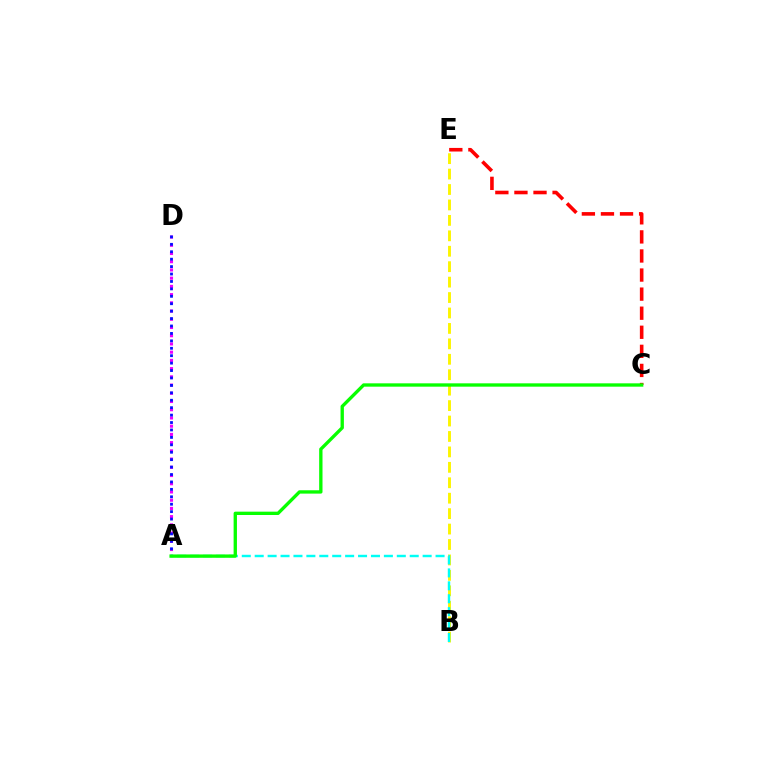{('B', 'E'): [{'color': '#fcf500', 'line_style': 'dashed', 'thickness': 2.1}], ('A', 'B'): [{'color': '#00fff6', 'line_style': 'dashed', 'thickness': 1.75}], ('C', 'E'): [{'color': '#ff0000', 'line_style': 'dashed', 'thickness': 2.59}], ('A', 'D'): [{'color': '#ee00ff', 'line_style': 'dotted', 'thickness': 2.23}, {'color': '#0010ff', 'line_style': 'dotted', 'thickness': 2.02}], ('A', 'C'): [{'color': '#08ff00', 'line_style': 'solid', 'thickness': 2.4}]}